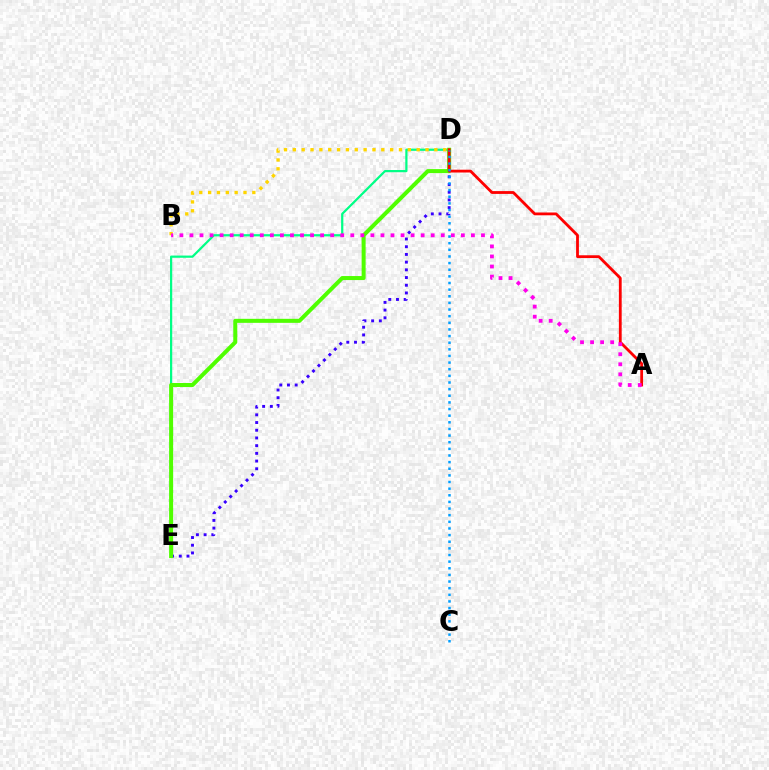{('D', 'E'): [{'color': '#3700ff', 'line_style': 'dotted', 'thickness': 2.09}, {'color': '#00ff86', 'line_style': 'solid', 'thickness': 1.6}, {'color': '#4fff00', 'line_style': 'solid', 'thickness': 2.89}], ('B', 'D'): [{'color': '#ffd500', 'line_style': 'dotted', 'thickness': 2.4}], ('A', 'D'): [{'color': '#ff0000', 'line_style': 'solid', 'thickness': 2.02}], ('A', 'B'): [{'color': '#ff00ed', 'line_style': 'dotted', 'thickness': 2.73}], ('C', 'D'): [{'color': '#009eff', 'line_style': 'dotted', 'thickness': 1.8}]}